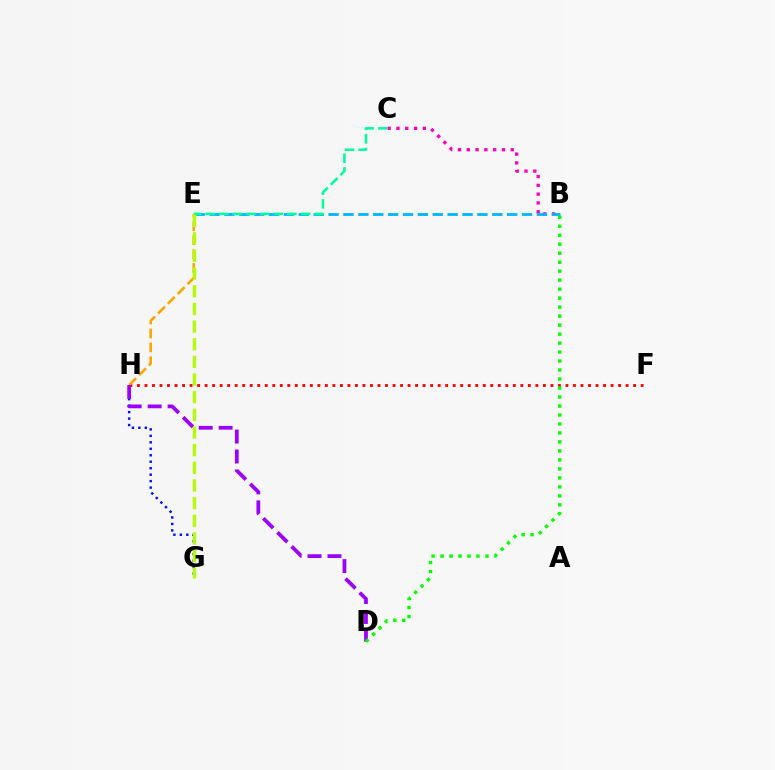{('B', 'C'): [{'color': '#ff00bd', 'line_style': 'dotted', 'thickness': 2.39}], ('G', 'H'): [{'color': '#0010ff', 'line_style': 'dotted', 'thickness': 1.76}], ('B', 'E'): [{'color': '#00b5ff', 'line_style': 'dashed', 'thickness': 2.02}], ('F', 'H'): [{'color': '#ff0000', 'line_style': 'dotted', 'thickness': 2.04}], ('E', 'H'): [{'color': '#ffa500', 'line_style': 'dashed', 'thickness': 1.89}], ('D', 'H'): [{'color': '#9b00ff', 'line_style': 'dashed', 'thickness': 2.71}], ('C', 'E'): [{'color': '#00ff9d', 'line_style': 'dashed', 'thickness': 1.85}], ('B', 'D'): [{'color': '#08ff00', 'line_style': 'dotted', 'thickness': 2.44}], ('E', 'G'): [{'color': '#b3ff00', 'line_style': 'dashed', 'thickness': 2.4}]}